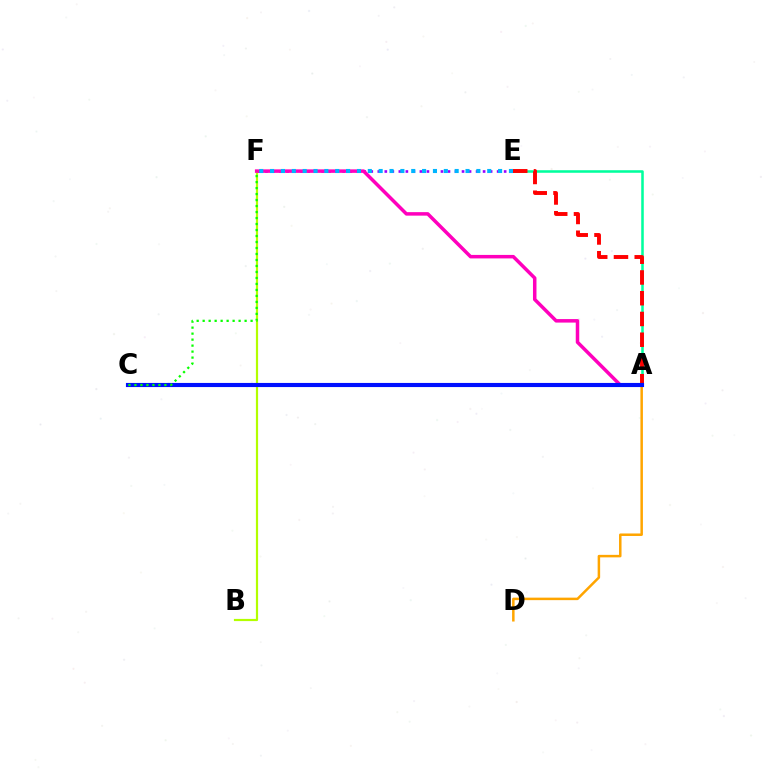{('B', 'F'): [{'color': '#b3ff00', 'line_style': 'solid', 'thickness': 1.58}], ('A', 'E'): [{'color': '#00ff9d', 'line_style': 'solid', 'thickness': 1.83}, {'color': '#ff0000', 'line_style': 'dashed', 'thickness': 2.82}], ('A', 'D'): [{'color': '#ffa500', 'line_style': 'solid', 'thickness': 1.8}], ('E', 'F'): [{'color': '#9b00ff', 'line_style': 'dotted', 'thickness': 1.91}, {'color': '#00b5ff', 'line_style': 'dotted', 'thickness': 2.95}], ('A', 'F'): [{'color': '#ff00bd', 'line_style': 'solid', 'thickness': 2.52}], ('A', 'C'): [{'color': '#0010ff', 'line_style': 'solid', 'thickness': 2.97}], ('C', 'F'): [{'color': '#08ff00', 'line_style': 'dotted', 'thickness': 1.63}]}